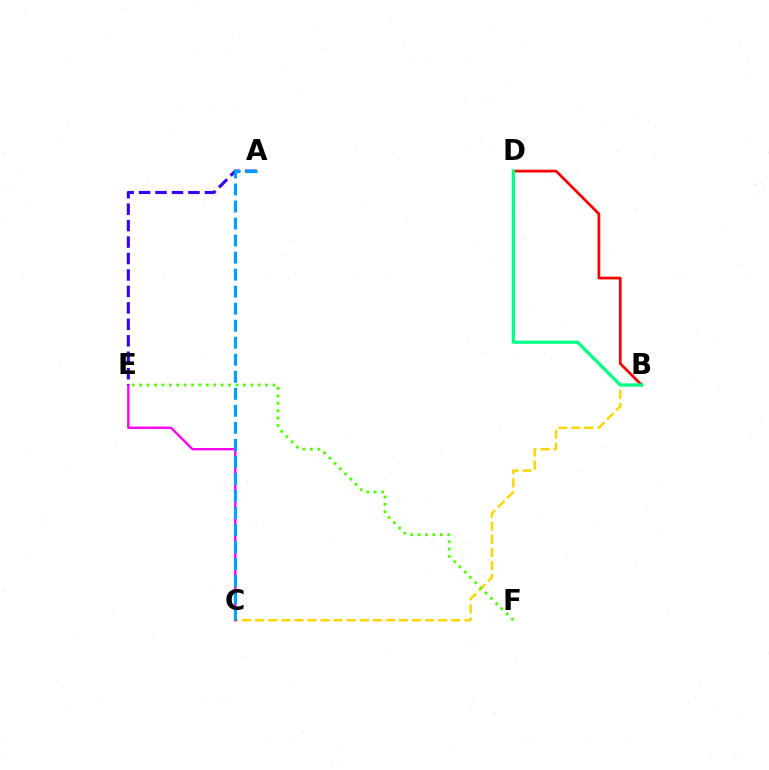{('B', 'C'): [{'color': '#ffd500', 'line_style': 'dashed', 'thickness': 1.78}], ('B', 'D'): [{'color': '#ff0000', 'line_style': 'solid', 'thickness': 1.97}, {'color': '#00ff86', 'line_style': 'solid', 'thickness': 2.32}], ('C', 'E'): [{'color': '#ff00ed', 'line_style': 'solid', 'thickness': 1.7}], ('E', 'F'): [{'color': '#4fff00', 'line_style': 'dotted', 'thickness': 2.01}], ('A', 'E'): [{'color': '#3700ff', 'line_style': 'dashed', 'thickness': 2.24}], ('A', 'C'): [{'color': '#009eff', 'line_style': 'dashed', 'thickness': 2.31}]}